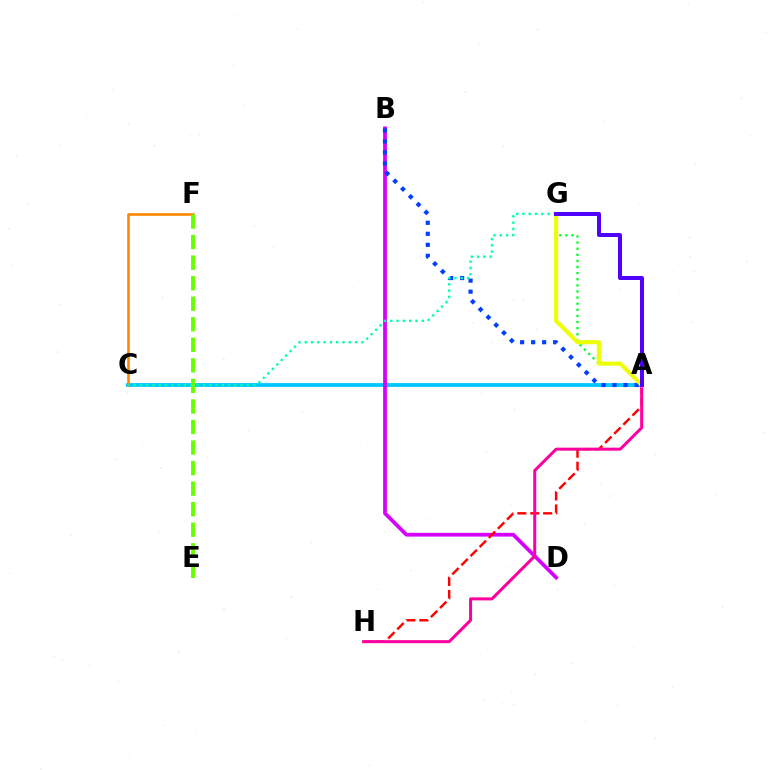{('A', 'C'): [{'color': '#00c7ff', 'line_style': 'solid', 'thickness': 2.73}], ('B', 'D'): [{'color': '#d600ff', 'line_style': 'solid', 'thickness': 2.69}], ('A', 'G'): [{'color': '#00ff27', 'line_style': 'dotted', 'thickness': 1.66}, {'color': '#eeff00', 'line_style': 'solid', 'thickness': 2.94}, {'color': '#4f00ff', 'line_style': 'solid', 'thickness': 2.86}], ('A', 'H'): [{'color': '#ff0000', 'line_style': 'dashed', 'thickness': 1.75}, {'color': '#ff00a0', 'line_style': 'solid', 'thickness': 2.17}], ('A', 'B'): [{'color': '#003fff', 'line_style': 'dotted', 'thickness': 2.99}], ('C', 'F'): [{'color': '#ff8800', 'line_style': 'solid', 'thickness': 1.89}], ('C', 'G'): [{'color': '#00ffaf', 'line_style': 'dotted', 'thickness': 1.71}], ('E', 'F'): [{'color': '#66ff00', 'line_style': 'dashed', 'thickness': 2.79}]}